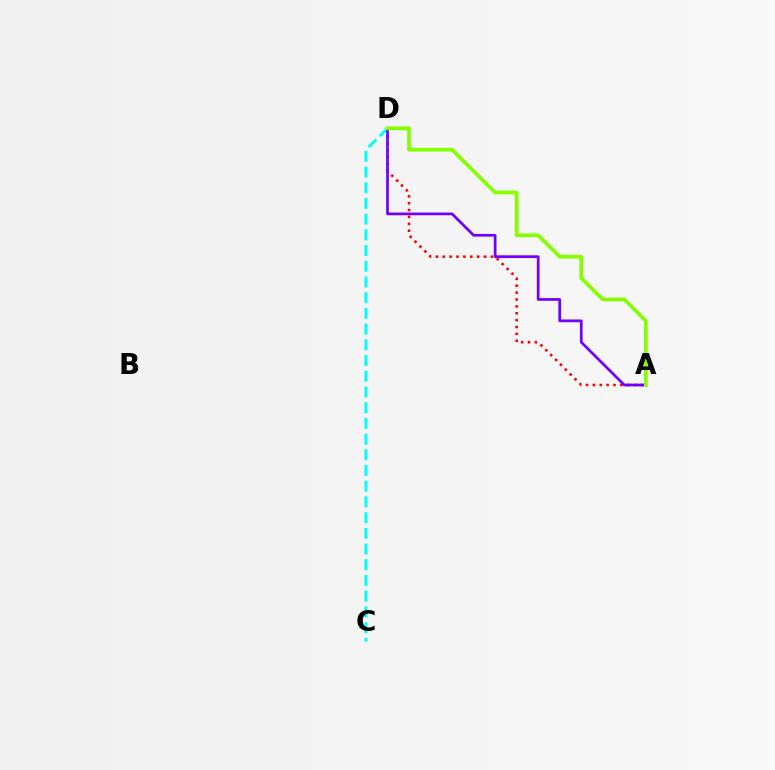{('A', 'D'): [{'color': '#ff0000', 'line_style': 'dotted', 'thickness': 1.87}, {'color': '#7200ff', 'line_style': 'solid', 'thickness': 1.97}, {'color': '#84ff00', 'line_style': 'solid', 'thickness': 2.67}], ('C', 'D'): [{'color': '#00fff6', 'line_style': 'dashed', 'thickness': 2.13}]}